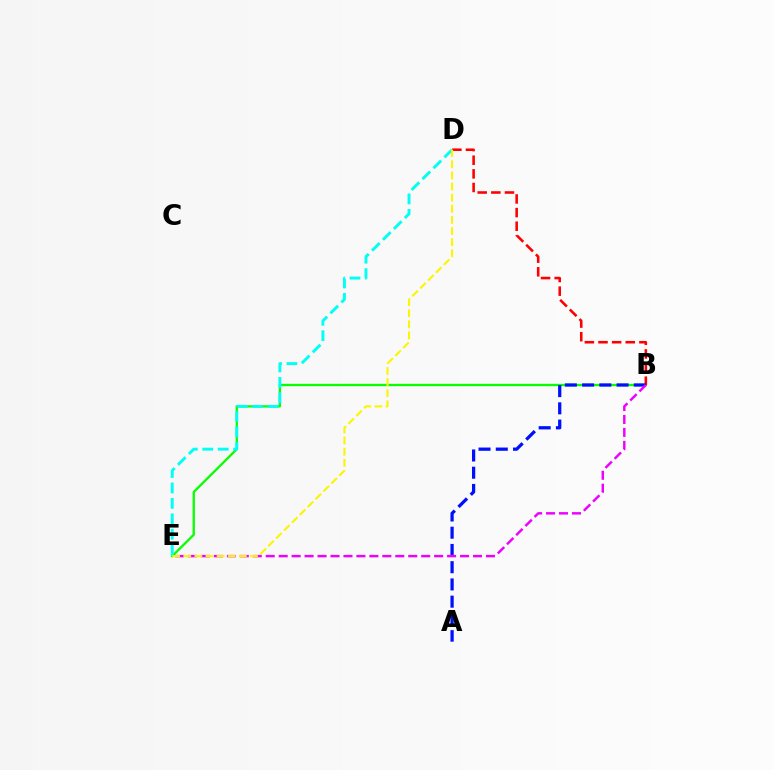{('B', 'E'): [{'color': '#08ff00', 'line_style': 'solid', 'thickness': 1.66}, {'color': '#ee00ff', 'line_style': 'dashed', 'thickness': 1.76}], ('B', 'D'): [{'color': '#ff0000', 'line_style': 'dashed', 'thickness': 1.85}], ('A', 'B'): [{'color': '#0010ff', 'line_style': 'dashed', 'thickness': 2.34}], ('D', 'E'): [{'color': '#00fff6', 'line_style': 'dashed', 'thickness': 2.1}, {'color': '#fcf500', 'line_style': 'dashed', 'thickness': 1.51}]}